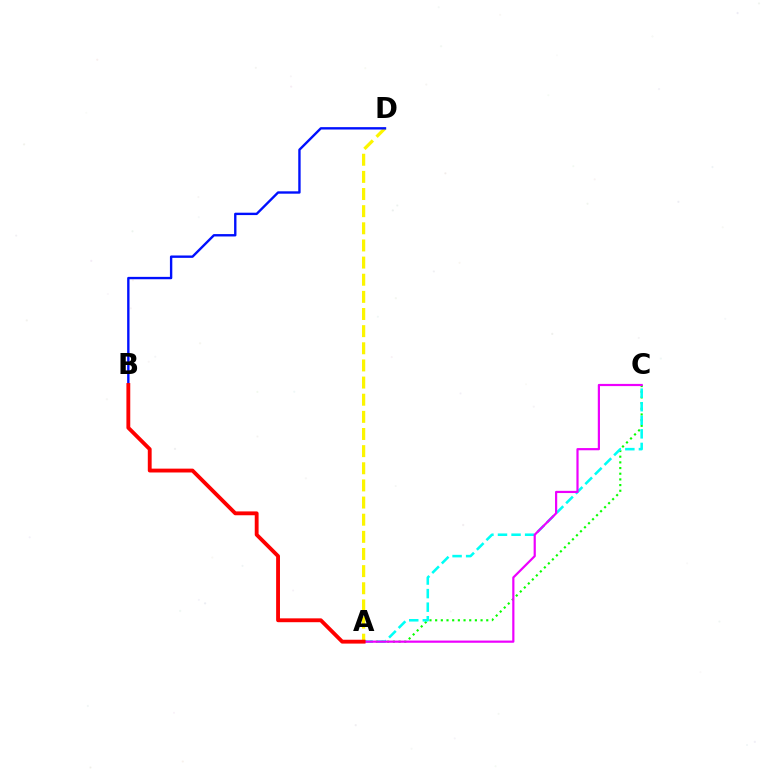{('A', 'C'): [{'color': '#08ff00', 'line_style': 'dotted', 'thickness': 1.54}, {'color': '#00fff6', 'line_style': 'dashed', 'thickness': 1.84}, {'color': '#ee00ff', 'line_style': 'solid', 'thickness': 1.58}], ('A', 'D'): [{'color': '#fcf500', 'line_style': 'dashed', 'thickness': 2.33}], ('B', 'D'): [{'color': '#0010ff', 'line_style': 'solid', 'thickness': 1.71}], ('A', 'B'): [{'color': '#ff0000', 'line_style': 'solid', 'thickness': 2.77}]}